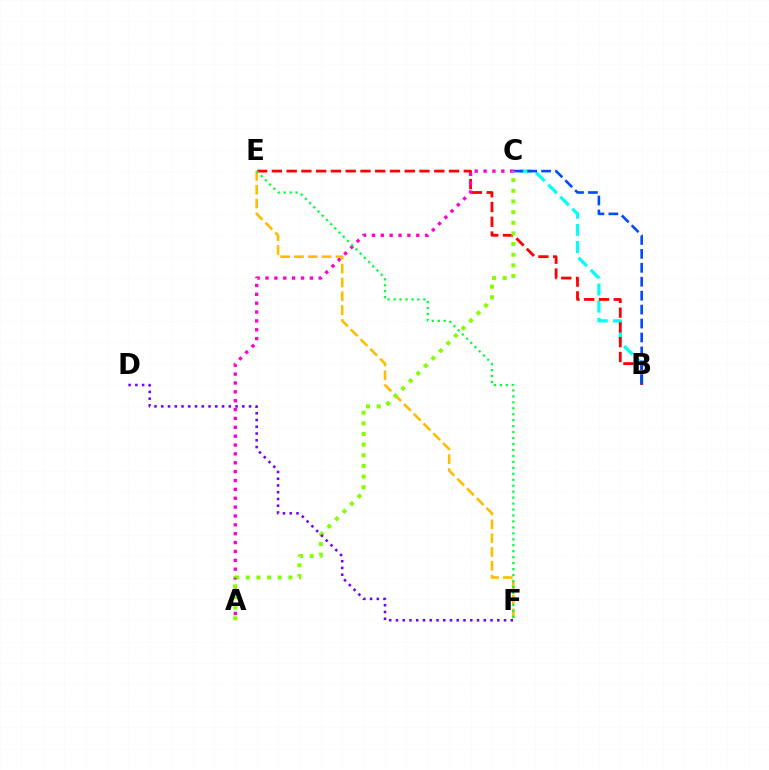{('B', 'C'): [{'color': '#00fff6', 'line_style': 'dashed', 'thickness': 2.32}, {'color': '#004bff', 'line_style': 'dashed', 'thickness': 1.89}], ('B', 'E'): [{'color': '#ff0000', 'line_style': 'dashed', 'thickness': 2.01}], ('A', 'C'): [{'color': '#ff00cf', 'line_style': 'dotted', 'thickness': 2.41}, {'color': '#84ff00', 'line_style': 'dotted', 'thickness': 2.89}], ('E', 'F'): [{'color': '#ffbd00', 'line_style': 'dashed', 'thickness': 1.88}, {'color': '#00ff39', 'line_style': 'dotted', 'thickness': 1.62}], ('D', 'F'): [{'color': '#7200ff', 'line_style': 'dotted', 'thickness': 1.84}]}